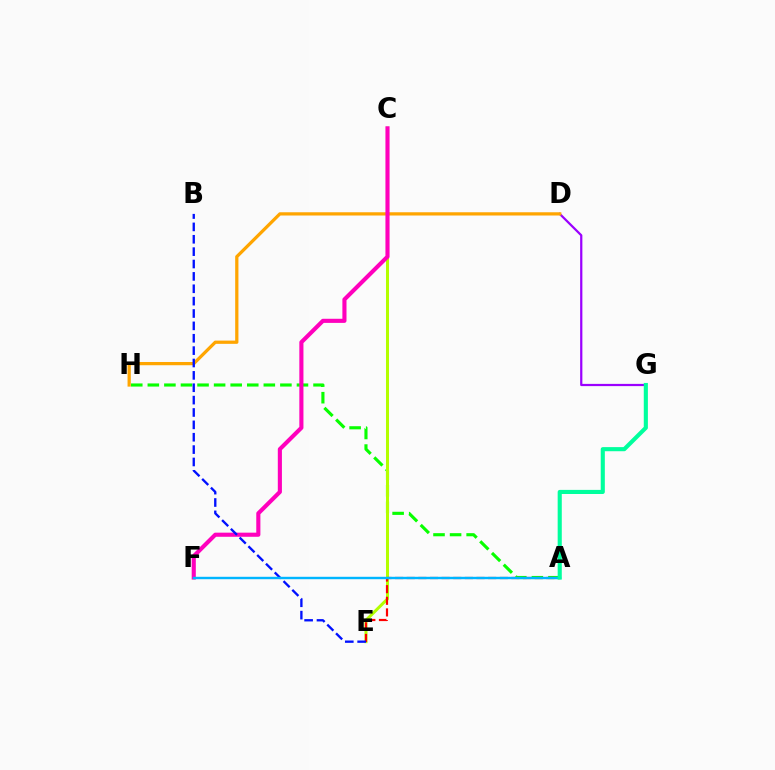{('A', 'H'): [{'color': '#08ff00', 'line_style': 'dashed', 'thickness': 2.25}], ('D', 'G'): [{'color': '#9b00ff', 'line_style': 'solid', 'thickness': 1.6}], ('C', 'E'): [{'color': '#b3ff00', 'line_style': 'solid', 'thickness': 2.17}], ('D', 'H'): [{'color': '#ffa500', 'line_style': 'solid', 'thickness': 2.34}], ('C', 'F'): [{'color': '#ff00bd', 'line_style': 'solid', 'thickness': 2.96}], ('A', 'E'): [{'color': '#ff0000', 'line_style': 'dashed', 'thickness': 1.58}], ('B', 'E'): [{'color': '#0010ff', 'line_style': 'dashed', 'thickness': 1.68}], ('A', 'F'): [{'color': '#00b5ff', 'line_style': 'solid', 'thickness': 1.73}], ('A', 'G'): [{'color': '#00ff9d', 'line_style': 'solid', 'thickness': 2.96}]}